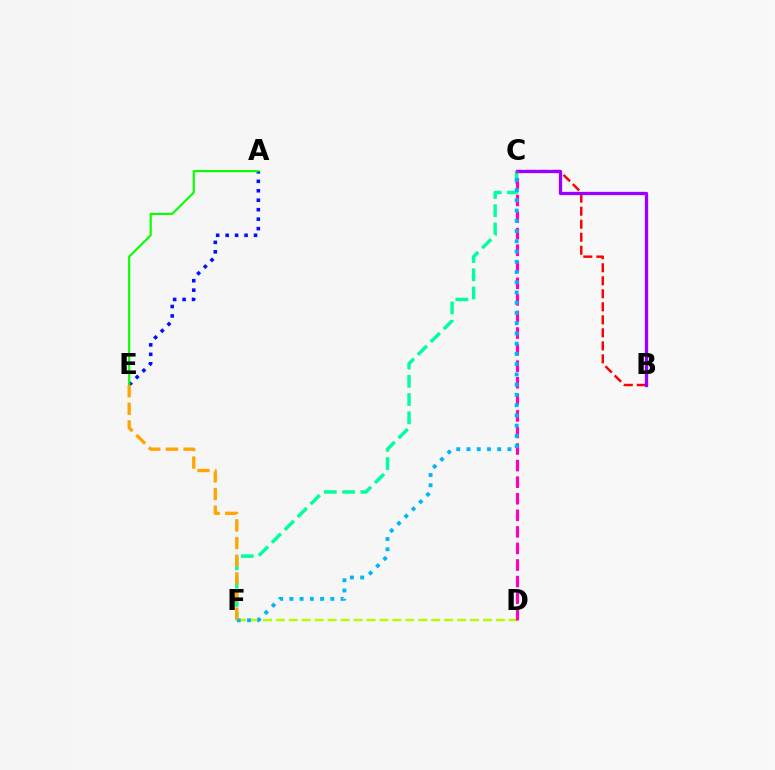{('A', 'E'): [{'color': '#0010ff', 'line_style': 'dotted', 'thickness': 2.57}, {'color': '#08ff00', 'line_style': 'solid', 'thickness': 1.54}], ('C', 'F'): [{'color': '#00ff9d', 'line_style': 'dashed', 'thickness': 2.48}, {'color': '#00b5ff', 'line_style': 'dotted', 'thickness': 2.78}], ('D', 'F'): [{'color': '#b3ff00', 'line_style': 'dashed', 'thickness': 1.76}], ('B', 'C'): [{'color': '#ff0000', 'line_style': 'dashed', 'thickness': 1.77}, {'color': '#9b00ff', 'line_style': 'solid', 'thickness': 2.37}], ('C', 'D'): [{'color': '#ff00bd', 'line_style': 'dashed', 'thickness': 2.25}], ('E', 'F'): [{'color': '#ffa500', 'line_style': 'dashed', 'thickness': 2.4}]}